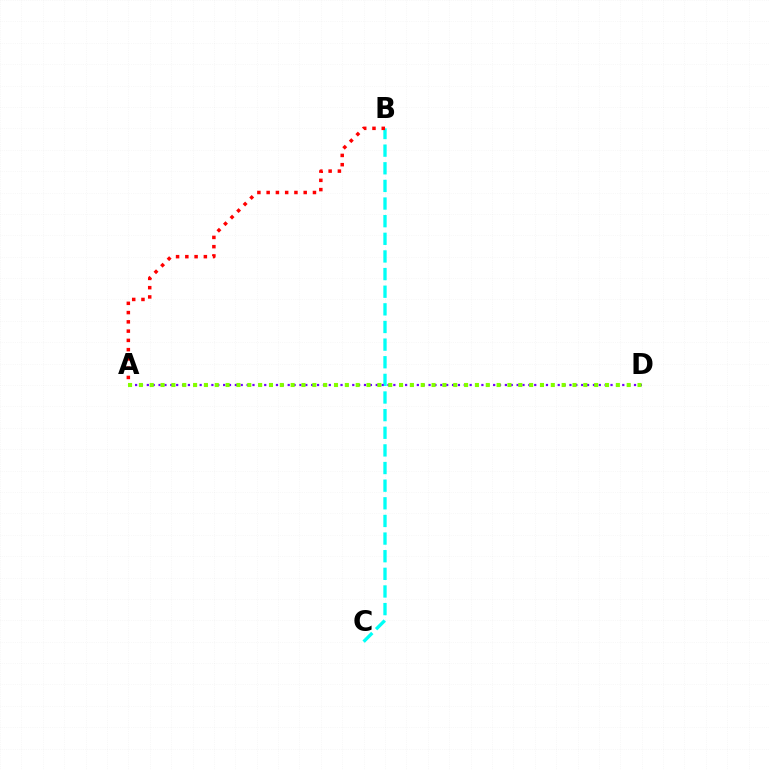{('B', 'C'): [{'color': '#00fff6', 'line_style': 'dashed', 'thickness': 2.4}], ('A', 'B'): [{'color': '#ff0000', 'line_style': 'dotted', 'thickness': 2.52}], ('A', 'D'): [{'color': '#7200ff', 'line_style': 'dotted', 'thickness': 1.59}, {'color': '#84ff00', 'line_style': 'dotted', 'thickness': 2.95}]}